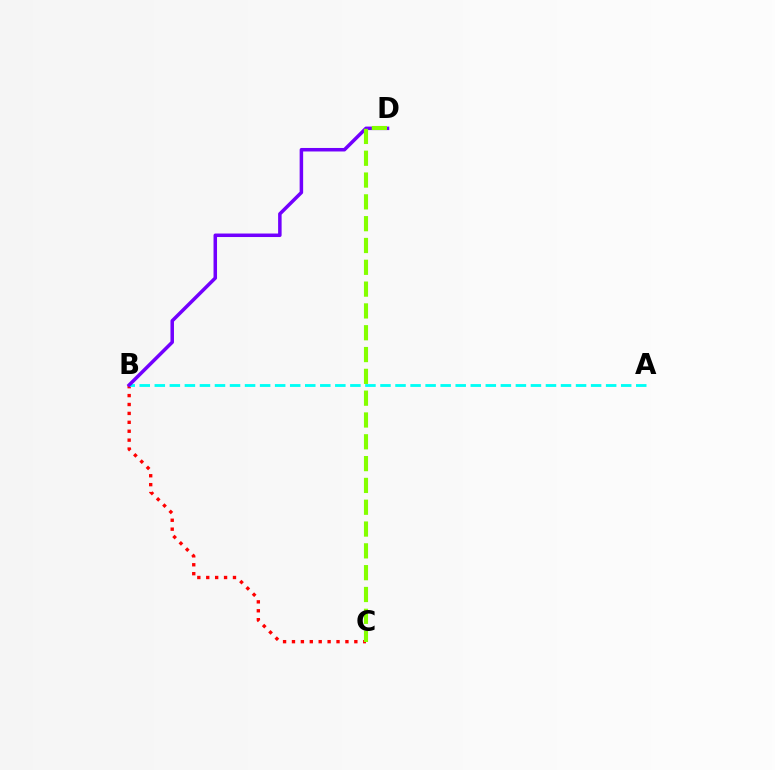{('B', 'C'): [{'color': '#ff0000', 'line_style': 'dotted', 'thickness': 2.42}], ('A', 'B'): [{'color': '#00fff6', 'line_style': 'dashed', 'thickness': 2.04}], ('B', 'D'): [{'color': '#7200ff', 'line_style': 'solid', 'thickness': 2.52}], ('C', 'D'): [{'color': '#84ff00', 'line_style': 'dashed', 'thickness': 2.96}]}